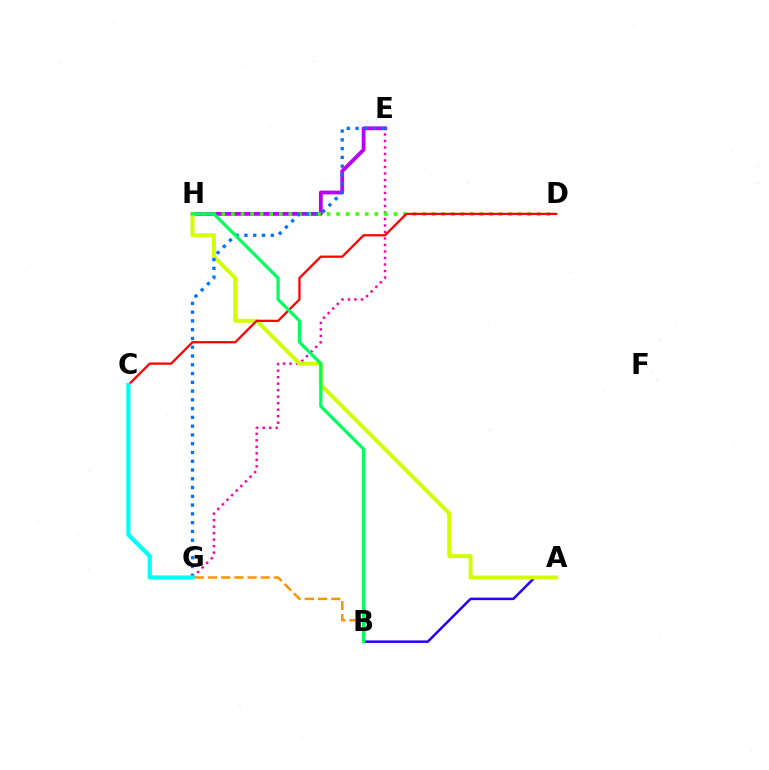{('E', 'H'): [{'color': '#b900ff', 'line_style': 'solid', 'thickness': 2.75}], ('E', 'G'): [{'color': '#ff00ac', 'line_style': 'dotted', 'thickness': 1.77}, {'color': '#0074ff', 'line_style': 'dotted', 'thickness': 2.38}], ('A', 'B'): [{'color': '#2500ff', 'line_style': 'solid', 'thickness': 1.81}], ('D', 'H'): [{'color': '#3dff00', 'line_style': 'dotted', 'thickness': 2.6}], ('A', 'H'): [{'color': '#d1ff00', 'line_style': 'solid', 'thickness': 2.82}], ('C', 'D'): [{'color': '#ff0000', 'line_style': 'solid', 'thickness': 1.63}], ('B', 'G'): [{'color': '#ff9400', 'line_style': 'dashed', 'thickness': 1.79}], ('C', 'G'): [{'color': '#00fff6', 'line_style': 'solid', 'thickness': 2.98}], ('B', 'H'): [{'color': '#00ff5c', 'line_style': 'solid', 'thickness': 2.29}]}